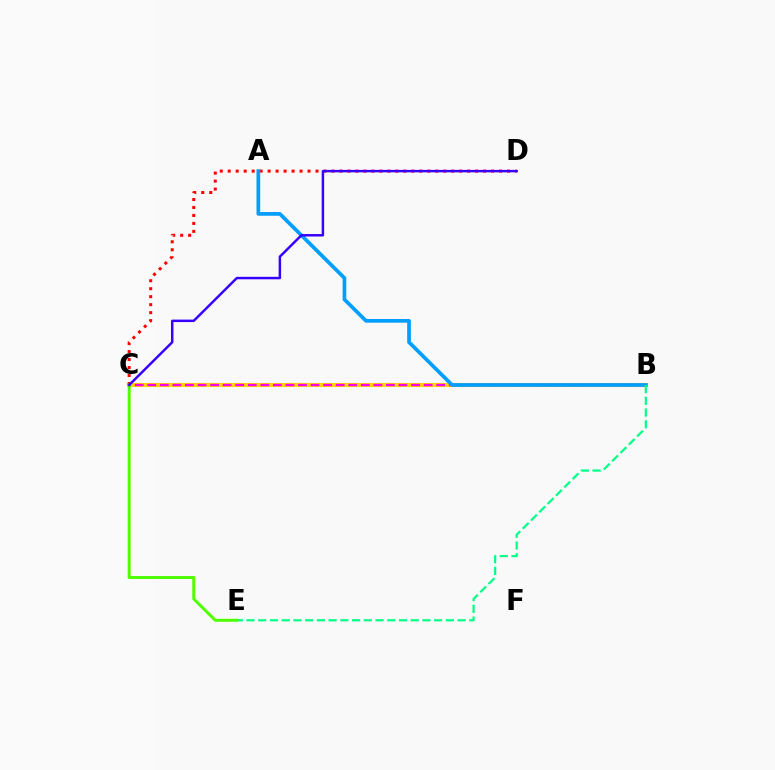{('B', 'C'): [{'color': '#ffd500', 'line_style': 'solid', 'thickness': 2.93}, {'color': '#ff00ed', 'line_style': 'dashed', 'thickness': 1.71}], ('C', 'D'): [{'color': '#ff0000', 'line_style': 'dotted', 'thickness': 2.17}, {'color': '#3700ff', 'line_style': 'solid', 'thickness': 1.78}], ('A', 'B'): [{'color': '#009eff', 'line_style': 'solid', 'thickness': 2.66}], ('B', 'E'): [{'color': '#00ff86', 'line_style': 'dashed', 'thickness': 1.59}], ('C', 'E'): [{'color': '#4fff00', 'line_style': 'solid', 'thickness': 2.14}]}